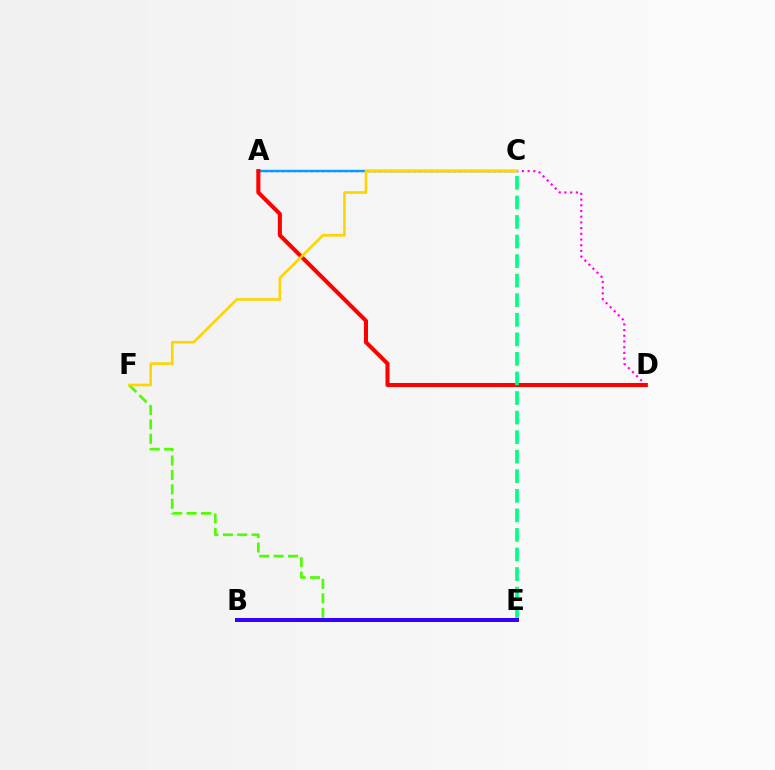{('A', 'D'): [{'color': '#ff00ed', 'line_style': 'dotted', 'thickness': 1.55}, {'color': '#ff0000', 'line_style': 'solid', 'thickness': 2.92}], ('A', 'C'): [{'color': '#009eff', 'line_style': 'solid', 'thickness': 1.74}], ('E', 'F'): [{'color': '#4fff00', 'line_style': 'dashed', 'thickness': 1.96}], ('C', 'E'): [{'color': '#00ff86', 'line_style': 'dashed', 'thickness': 2.66}], ('B', 'E'): [{'color': '#3700ff', 'line_style': 'solid', 'thickness': 2.88}], ('C', 'F'): [{'color': '#ffd500', 'line_style': 'solid', 'thickness': 1.89}]}